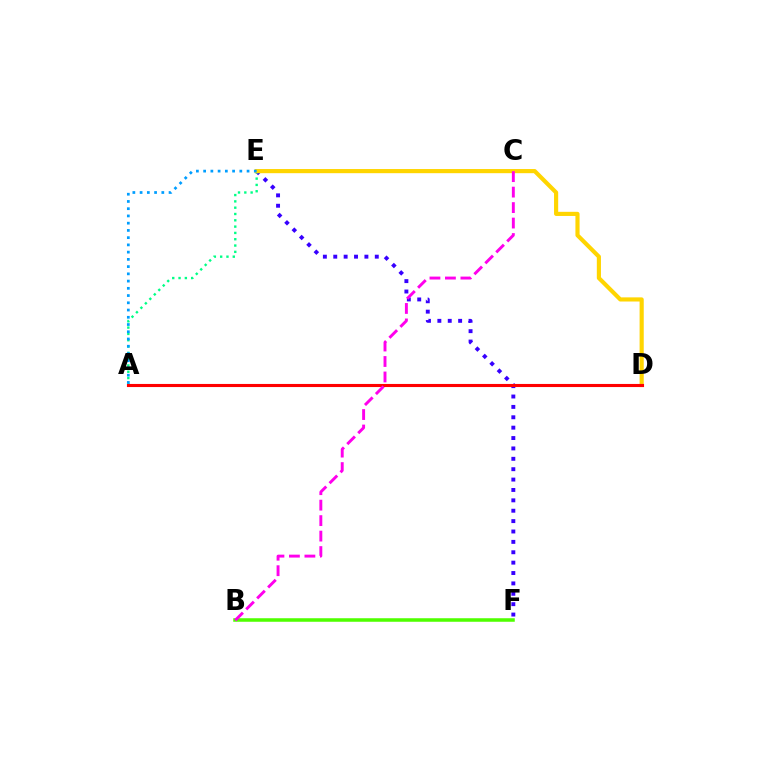{('B', 'F'): [{'color': '#4fff00', 'line_style': 'solid', 'thickness': 2.54}], ('E', 'F'): [{'color': '#3700ff', 'line_style': 'dotted', 'thickness': 2.82}], ('A', 'E'): [{'color': '#00ff86', 'line_style': 'dotted', 'thickness': 1.71}, {'color': '#009eff', 'line_style': 'dotted', 'thickness': 1.97}], ('D', 'E'): [{'color': '#ffd500', 'line_style': 'solid', 'thickness': 2.98}], ('A', 'D'): [{'color': '#ff0000', 'line_style': 'solid', 'thickness': 2.23}], ('B', 'C'): [{'color': '#ff00ed', 'line_style': 'dashed', 'thickness': 2.1}]}